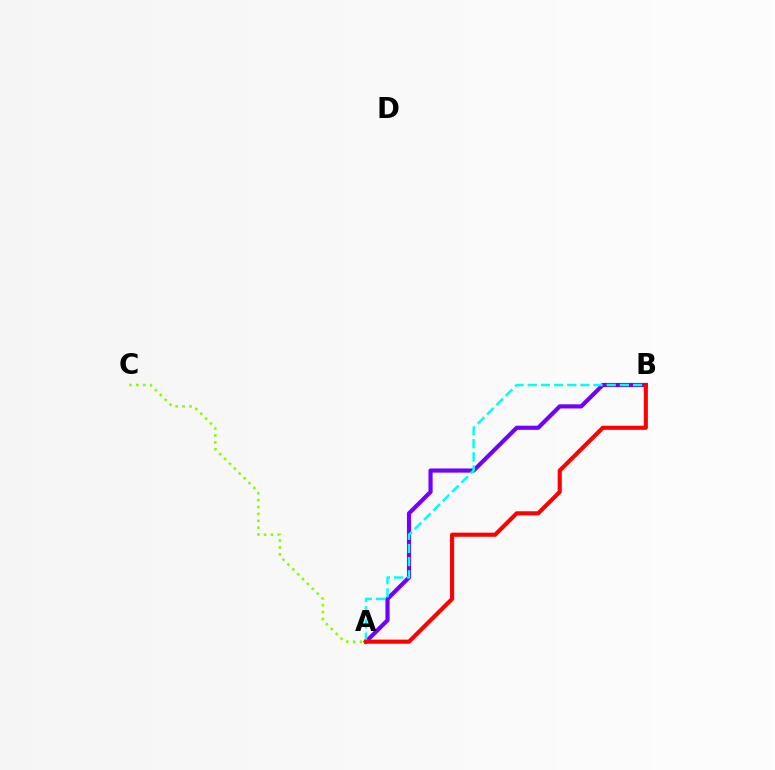{('A', 'B'): [{'color': '#7200ff', 'line_style': 'solid', 'thickness': 2.99}, {'color': '#00fff6', 'line_style': 'dashed', 'thickness': 1.79}, {'color': '#ff0000', 'line_style': 'solid', 'thickness': 2.96}], ('A', 'C'): [{'color': '#84ff00', 'line_style': 'dotted', 'thickness': 1.87}]}